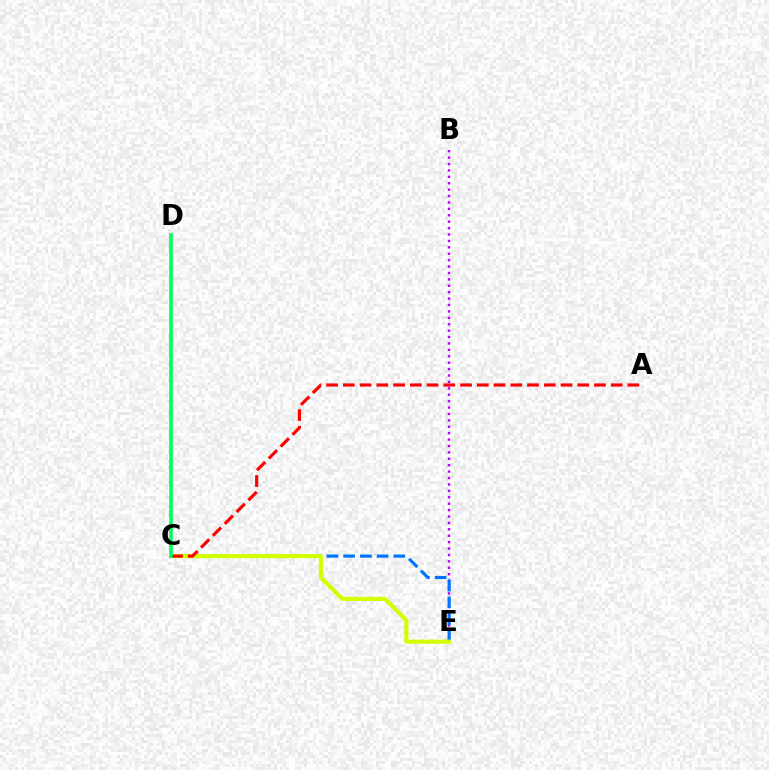{('B', 'E'): [{'color': '#b900ff', 'line_style': 'dotted', 'thickness': 1.74}], ('C', 'E'): [{'color': '#0074ff', 'line_style': 'dashed', 'thickness': 2.27}, {'color': '#d1ff00', 'line_style': 'solid', 'thickness': 2.97}], ('A', 'C'): [{'color': '#ff0000', 'line_style': 'dashed', 'thickness': 2.27}], ('C', 'D'): [{'color': '#00ff5c', 'line_style': 'solid', 'thickness': 2.56}]}